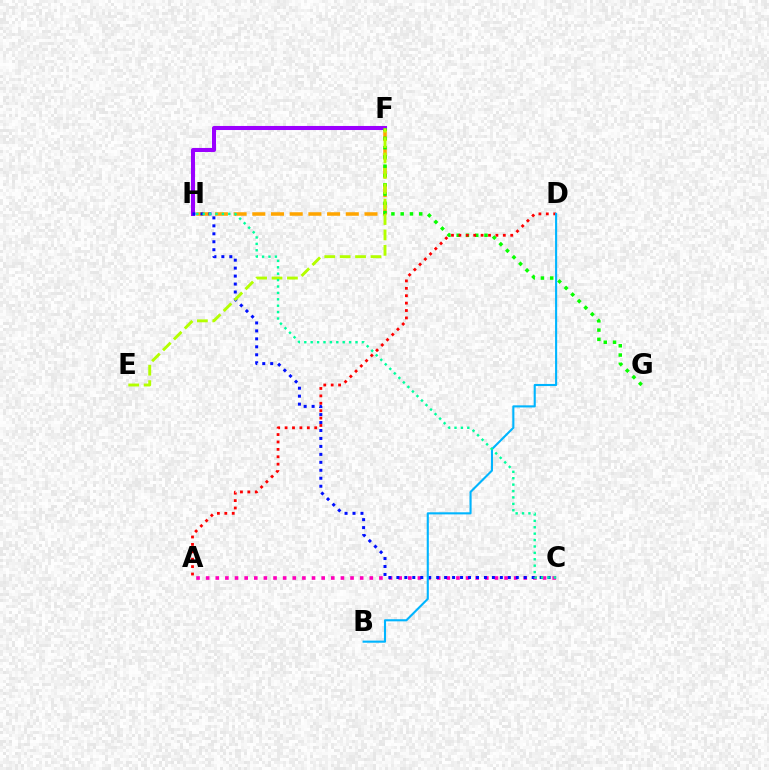{('F', 'H'): [{'color': '#ffa500', 'line_style': 'dashed', 'thickness': 2.54}, {'color': '#9b00ff', 'line_style': 'solid', 'thickness': 2.91}], ('F', 'G'): [{'color': '#08ff00', 'line_style': 'dotted', 'thickness': 2.52}], ('A', 'C'): [{'color': '#ff00bd', 'line_style': 'dotted', 'thickness': 2.62}], ('C', 'H'): [{'color': '#0010ff', 'line_style': 'dotted', 'thickness': 2.16}, {'color': '#00ff9d', 'line_style': 'dotted', 'thickness': 1.74}], ('A', 'D'): [{'color': '#ff0000', 'line_style': 'dotted', 'thickness': 2.01}], ('E', 'F'): [{'color': '#b3ff00', 'line_style': 'dashed', 'thickness': 2.09}], ('B', 'D'): [{'color': '#00b5ff', 'line_style': 'solid', 'thickness': 1.52}]}